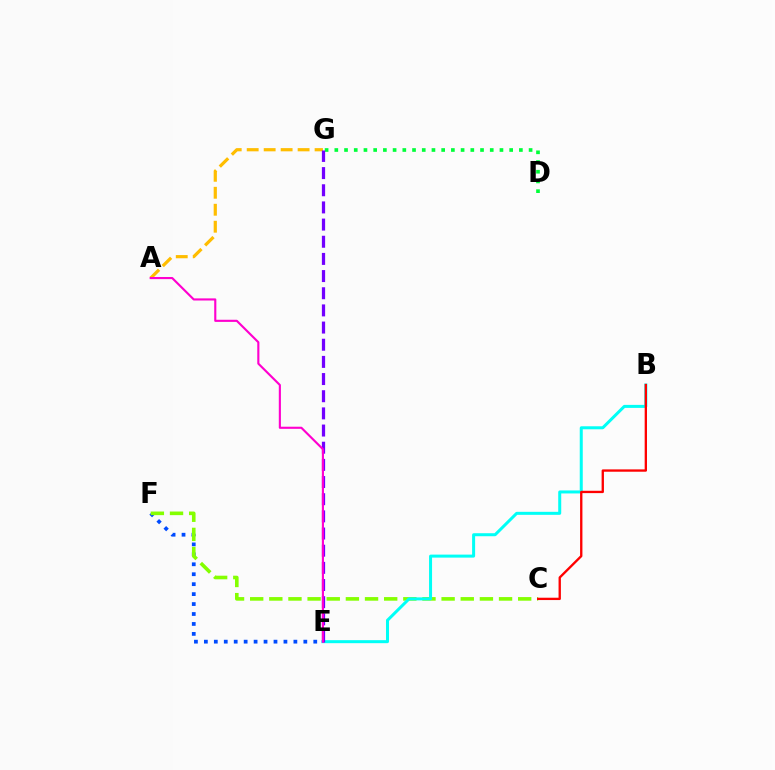{('D', 'G'): [{'color': '#00ff39', 'line_style': 'dotted', 'thickness': 2.64}], ('E', 'F'): [{'color': '#004bff', 'line_style': 'dotted', 'thickness': 2.7}], ('C', 'F'): [{'color': '#84ff00', 'line_style': 'dashed', 'thickness': 2.6}], ('B', 'E'): [{'color': '#00fff6', 'line_style': 'solid', 'thickness': 2.17}], ('A', 'G'): [{'color': '#ffbd00', 'line_style': 'dashed', 'thickness': 2.31}], ('E', 'G'): [{'color': '#7200ff', 'line_style': 'dashed', 'thickness': 2.33}], ('B', 'C'): [{'color': '#ff0000', 'line_style': 'solid', 'thickness': 1.68}], ('A', 'E'): [{'color': '#ff00cf', 'line_style': 'solid', 'thickness': 1.53}]}